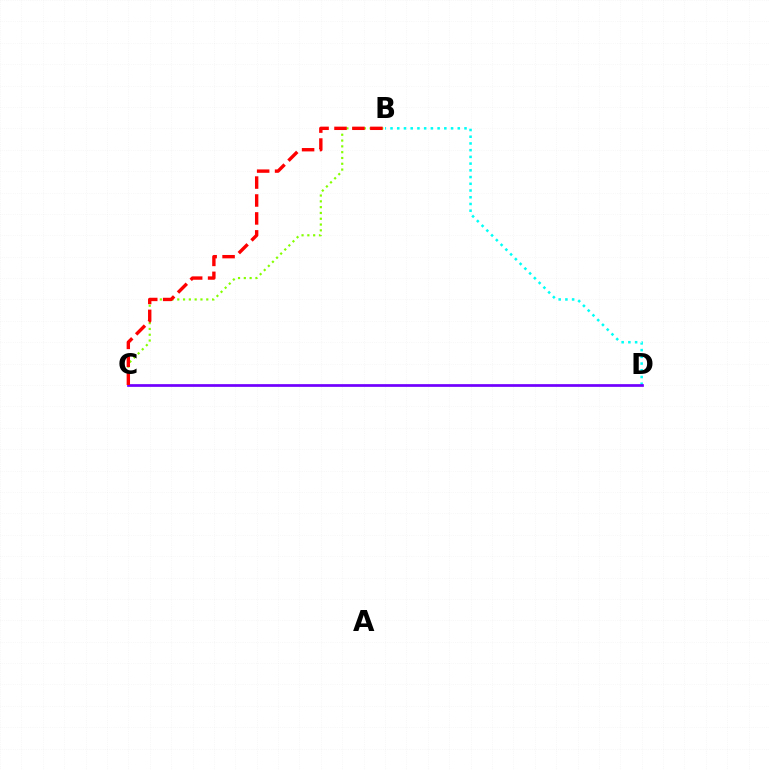{('B', 'D'): [{'color': '#00fff6', 'line_style': 'dotted', 'thickness': 1.83}], ('B', 'C'): [{'color': '#84ff00', 'line_style': 'dotted', 'thickness': 1.58}, {'color': '#ff0000', 'line_style': 'dashed', 'thickness': 2.44}], ('C', 'D'): [{'color': '#7200ff', 'line_style': 'solid', 'thickness': 1.96}]}